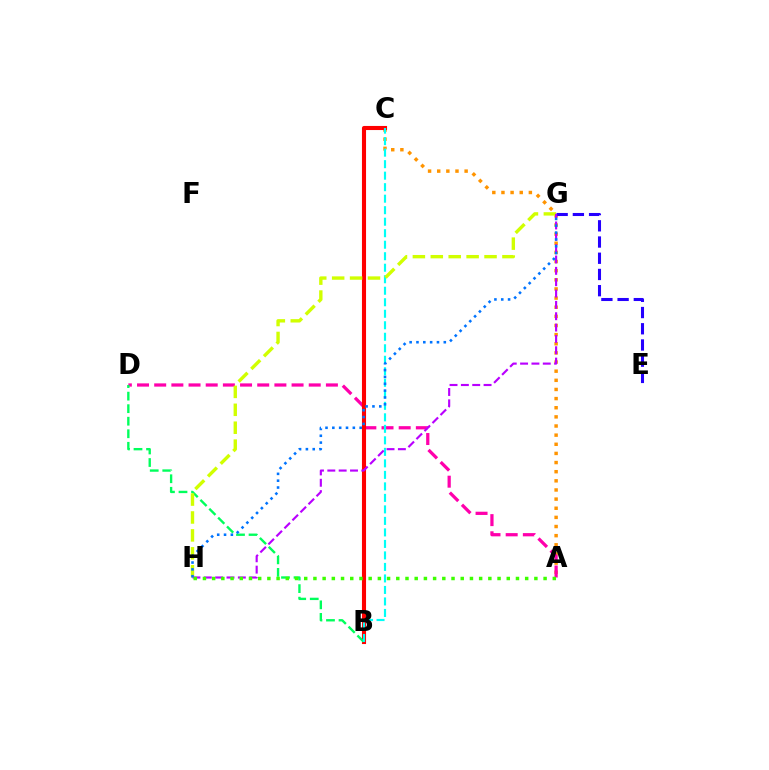{('A', 'C'): [{'color': '#ff9400', 'line_style': 'dotted', 'thickness': 2.48}], ('A', 'D'): [{'color': '#ff00ac', 'line_style': 'dashed', 'thickness': 2.33}], ('B', 'C'): [{'color': '#ff0000', 'line_style': 'solid', 'thickness': 2.95}, {'color': '#00fff6', 'line_style': 'dashed', 'thickness': 1.56}], ('B', 'D'): [{'color': '#00ff5c', 'line_style': 'dashed', 'thickness': 1.7}], ('E', 'G'): [{'color': '#2500ff', 'line_style': 'dashed', 'thickness': 2.2}], ('G', 'H'): [{'color': '#d1ff00', 'line_style': 'dashed', 'thickness': 2.43}, {'color': '#b900ff', 'line_style': 'dashed', 'thickness': 1.54}, {'color': '#0074ff', 'line_style': 'dotted', 'thickness': 1.86}], ('A', 'H'): [{'color': '#3dff00', 'line_style': 'dotted', 'thickness': 2.5}]}